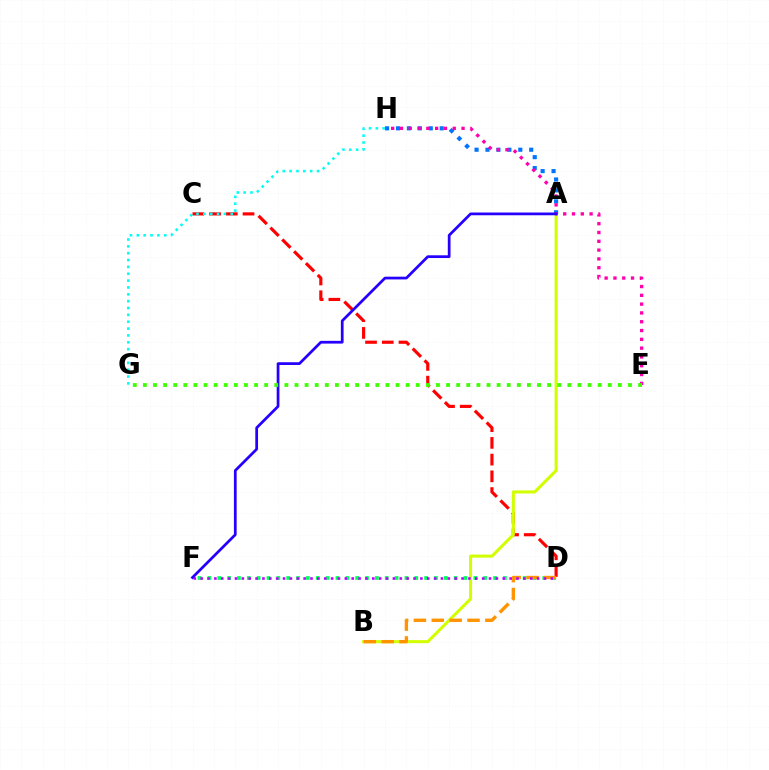{('C', 'D'): [{'color': '#ff0000', 'line_style': 'dashed', 'thickness': 2.27}], ('A', 'B'): [{'color': '#d1ff00', 'line_style': 'solid', 'thickness': 2.2}], ('D', 'F'): [{'color': '#00ff5c', 'line_style': 'dotted', 'thickness': 2.68}, {'color': '#b900ff', 'line_style': 'dotted', 'thickness': 1.87}], ('G', 'H'): [{'color': '#00fff6', 'line_style': 'dotted', 'thickness': 1.86}], ('B', 'D'): [{'color': '#ff9400', 'line_style': 'dashed', 'thickness': 2.43}], ('A', 'H'): [{'color': '#0074ff', 'line_style': 'dotted', 'thickness': 2.97}], ('E', 'H'): [{'color': '#ff00ac', 'line_style': 'dotted', 'thickness': 2.39}], ('A', 'F'): [{'color': '#2500ff', 'line_style': 'solid', 'thickness': 1.97}], ('E', 'G'): [{'color': '#3dff00', 'line_style': 'dotted', 'thickness': 2.75}]}